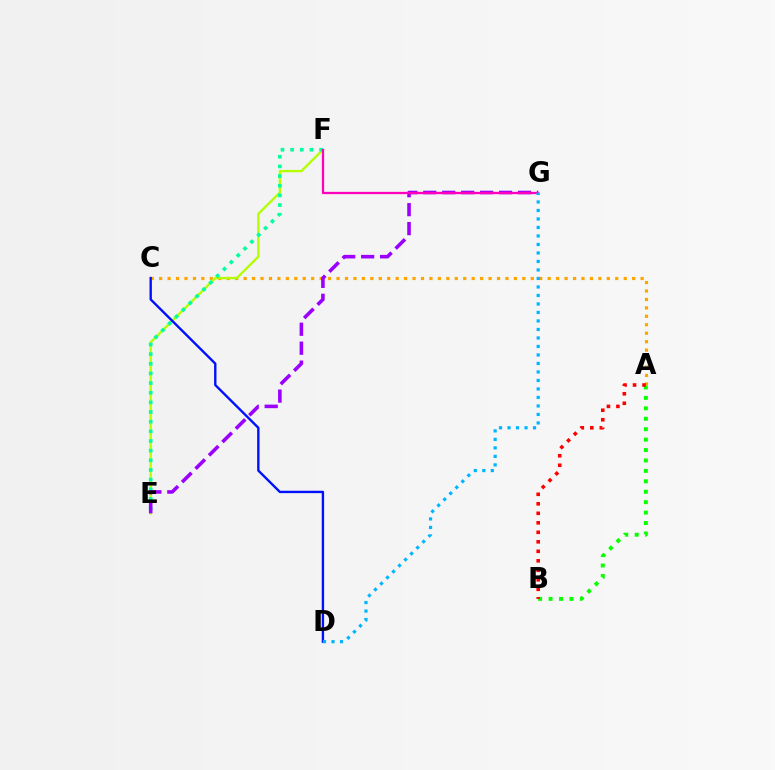{('A', 'C'): [{'color': '#ffa500', 'line_style': 'dotted', 'thickness': 2.29}], ('E', 'F'): [{'color': '#b3ff00', 'line_style': 'solid', 'thickness': 1.68}, {'color': '#00ff9d', 'line_style': 'dotted', 'thickness': 2.62}], ('E', 'G'): [{'color': '#9b00ff', 'line_style': 'dashed', 'thickness': 2.57}], ('C', 'D'): [{'color': '#0010ff', 'line_style': 'solid', 'thickness': 1.71}], ('F', 'G'): [{'color': '#ff00bd', 'line_style': 'solid', 'thickness': 1.64}], ('D', 'G'): [{'color': '#00b5ff', 'line_style': 'dotted', 'thickness': 2.31}], ('A', 'B'): [{'color': '#08ff00', 'line_style': 'dotted', 'thickness': 2.83}, {'color': '#ff0000', 'line_style': 'dotted', 'thickness': 2.58}]}